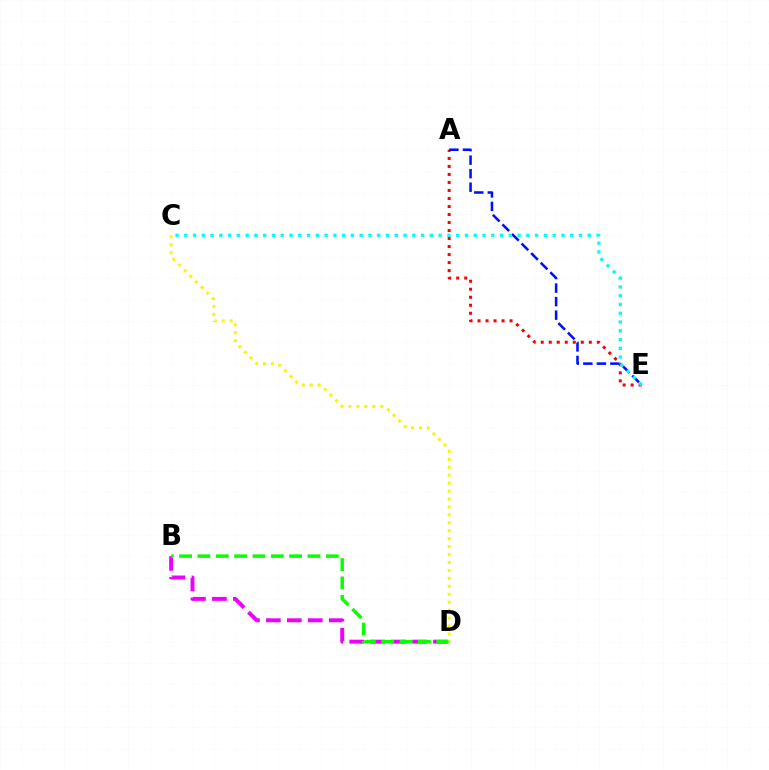{('A', 'E'): [{'color': '#ff0000', 'line_style': 'dotted', 'thickness': 2.18}, {'color': '#0010ff', 'line_style': 'dashed', 'thickness': 1.84}], ('B', 'D'): [{'color': '#ee00ff', 'line_style': 'dashed', 'thickness': 2.84}, {'color': '#08ff00', 'line_style': 'dashed', 'thickness': 2.49}], ('C', 'D'): [{'color': '#fcf500', 'line_style': 'dotted', 'thickness': 2.16}], ('C', 'E'): [{'color': '#00fff6', 'line_style': 'dotted', 'thickness': 2.38}]}